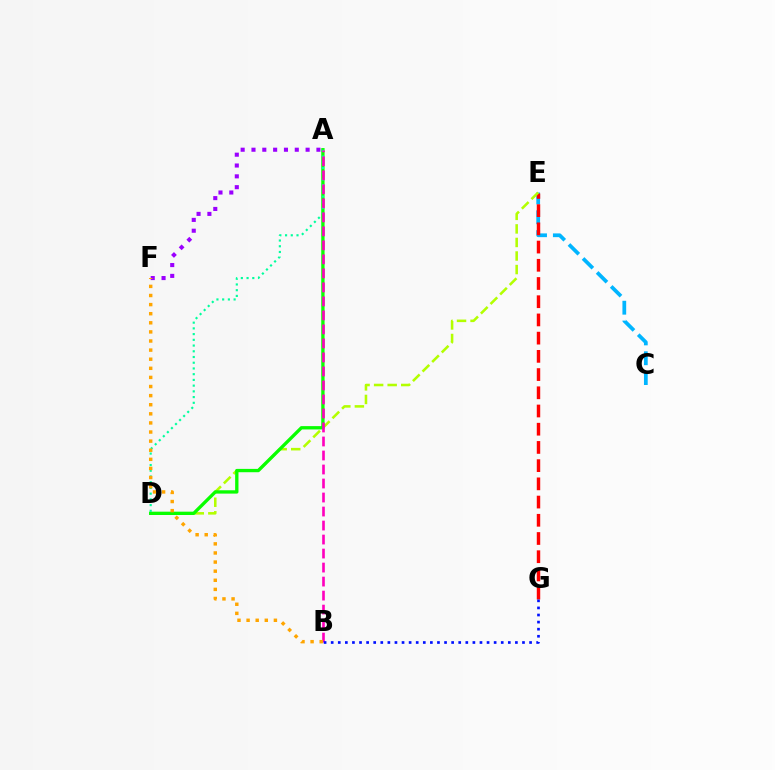{('C', 'E'): [{'color': '#00b5ff', 'line_style': 'dashed', 'thickness': 2.69}], ('E', 'G'): [{'color': '#ff0000', 'line_style': 'dashed', 'thickness': 2.47}], ('A', 'F'): [{'color': '#9b00ff', 'line_style': 'dotted', 'thickness': 2.94}], ('D', 'E'): [{'color': '#b3ff00', 'line_style': 'dashed', 'thickness': 1.84}], ('A', 'D'): [{'color': '#08ff00', 'line_style': 'solid', 'thickness': 2.39}, {'color': '#00ff9d', 'line_style': 'dotted', 'thickness': 1.56}], ('A', 'B'): [{'color': '#ff00bd', 'line_style': 'dashed', 'thickness': 1.9}], ('B', 'F'): [{'color': '#ffa500', 'line_style': 'dotted', 'thickness': 2.47}], ('B', 'G'): [{'color': '#0010ff', 'line_style': 'dotted', 'thickness': 1.93}]}